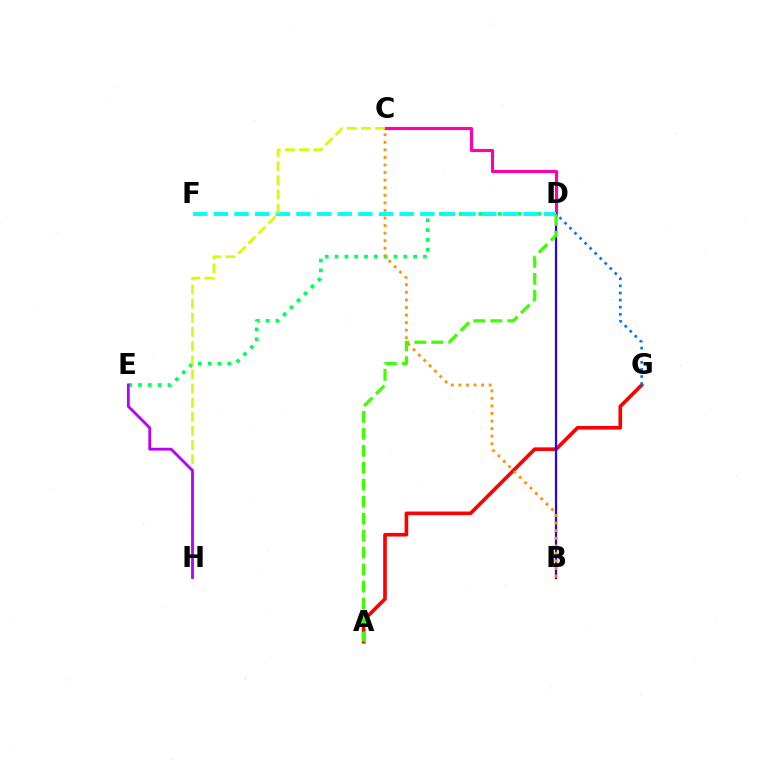{('A', 'G'): [{'color': '#ff0000', 'line_style': 'solid', 'thickness': 2.61}], ('D', 'E'): [{'color': '#00ff5c', 'line_style': 'dotted', 'thickness': 2.67}], ('C', 'D'): [{'color': '#ff00ac', 'line_style': 'solid', 'thickness': 2.25}], ('B', 'D'): [{'color': '#2500ff', 'line_style': 'solid', 'thickness': 1.58}], ('A', 'D'): [{'color': '#3dff00', 'line_style': 'dashed', 'thickness': 2.31}], ('D', 'F'): [{'color': '#00fff6', 'line_style': 'dashed', 'thickness': 2.8}], ('C', 'H'): [{'color': '#d1ff00', 'line_style': 'dashed', 'thickness': 1.92}], ('E', 'H'): [{'color': '#b900ff', 'line_style': 'solid', 'thickness': 2.02}], ('B', 'C'): [{'color': '#ff9400', 'line_style': 'dotted', 'thickness': 2.06}], ('D', 'G'): [{'color': '#0074ff', 'line_style': 'dotted', 'thickness': 1.93}]}